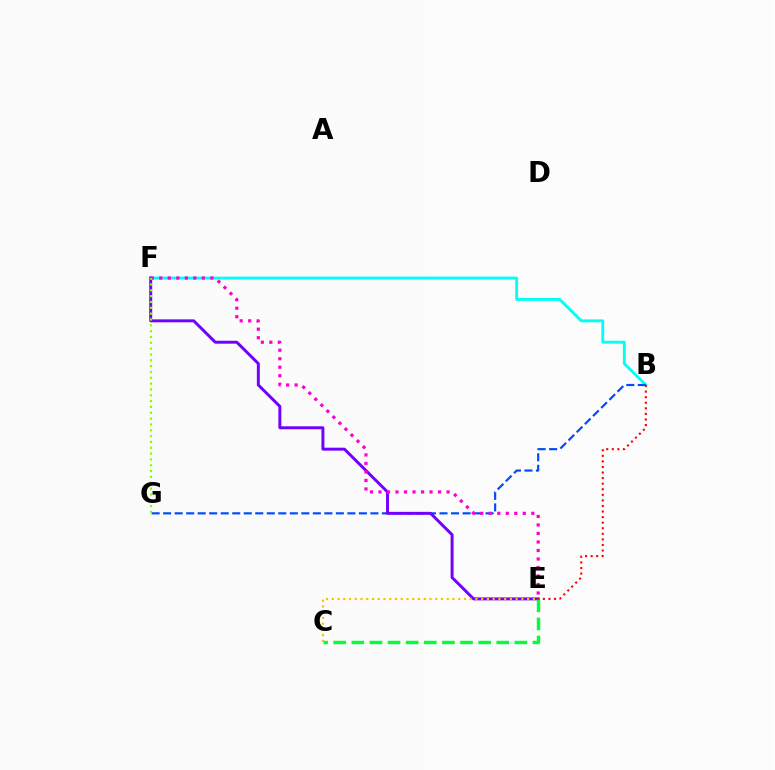{('B', 'F'): [{'color': '#00fff6', 'line_style': 'solid', 'thickness': 2.07}], ('B', 'G'): [{'color': '#004bff', 'line_style': 'dashed', 'thickness': 1.56}], ('E', 'F'): [{'color': '#7200ff', 'line_style': 'solid', 'thickness': 2.13}, {'color': '#ff00cf', 'line_style': 'dotted', 'thickness': 2.31}], ('C', 'E'): [{'color': '#00ff39', 'line_style': 'dashed', 'thickness': 2.46}, {'color': '#ffbd00', 'line_style': 'dotted', 'thickness': 1.56}], ('B', 'E'): [{'color': '#ff0000', 'line_style': 'dotted', 'thickness': 1.51}], ('F', 'G'): [{'color': '#84ff00', 'line_style': 'dotted', 'thickness': 1.58}]}